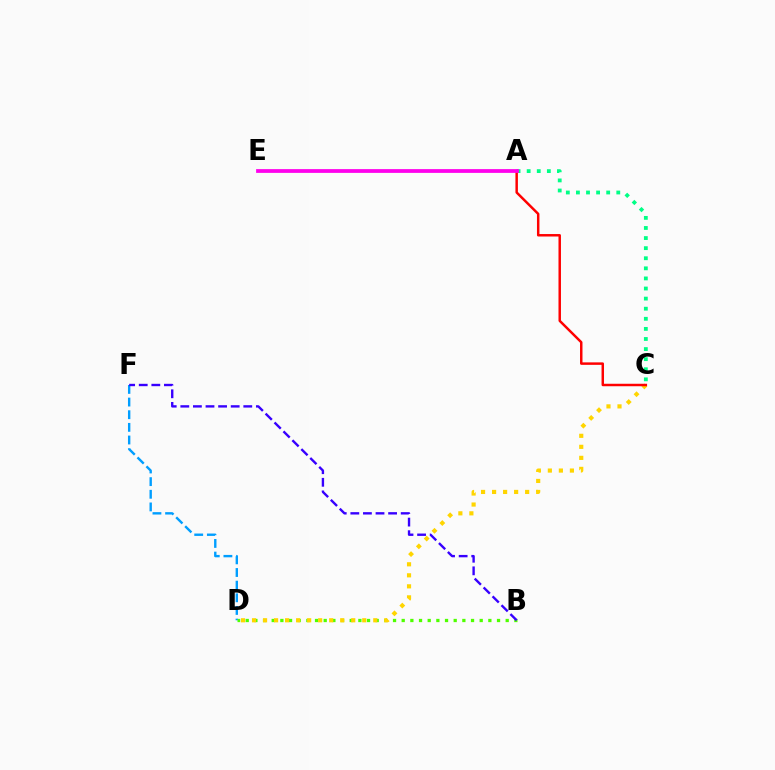{('D', 'F'): [{'color': '#009eff', 'line_style': 'dashed', 'thickness': 1.72}], ('B', 'D'): [{'color': '#4fff00', 'line_style': 'dotted', 'thickness': 2.35}], ('C', 'D'): [{'color': '#ffd500', 'line_style': 'dotted', 'thickness': 2.99}], ('A', 'C'): [{'color': '#00ff86', 'line_style': 'dotted', 'thickness': 2.74}, {'color': '#ff0000', 'line_style': 'solid', 'thickness': 1.78}], ('B', 'F'): [{'color': '#3700ff', 'line_style': 'dashed', 'thickness': 1.71}], ('A', 'E'): [{'color': '#ff00ed', 'line_style': 'solid', 'thickness': 2.71}]}